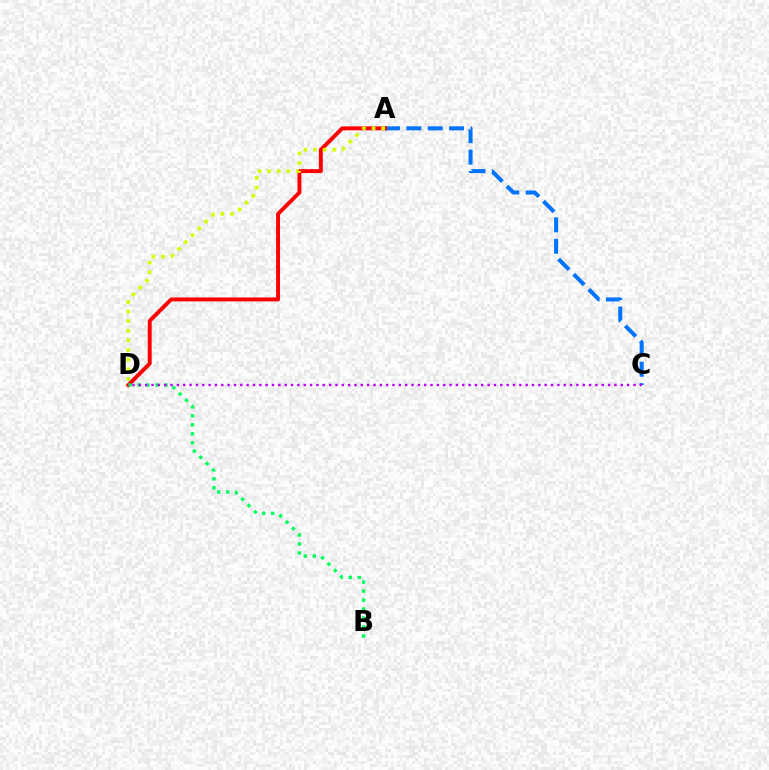{('A', 'C'): [{'color': '#0074ff', 'line_style': 'dashed', 'thickness': 2.9}], ('A', 'D'): [{'color': '#ff0000', 'line_style': 'solid', 'thickness': 2.81}, {'color': '#d1ff00', 'line_style': 'dotted', 'thickness': 2.62}], ('B', 'D'): [{'color': '#00ff5c', 'line_style': 'dotted', 'thickness': 2.44}], ('C', 'D'): [{'color': '#b900ff', 'line_style': 'dotted', 'thickness': 1.72}]}